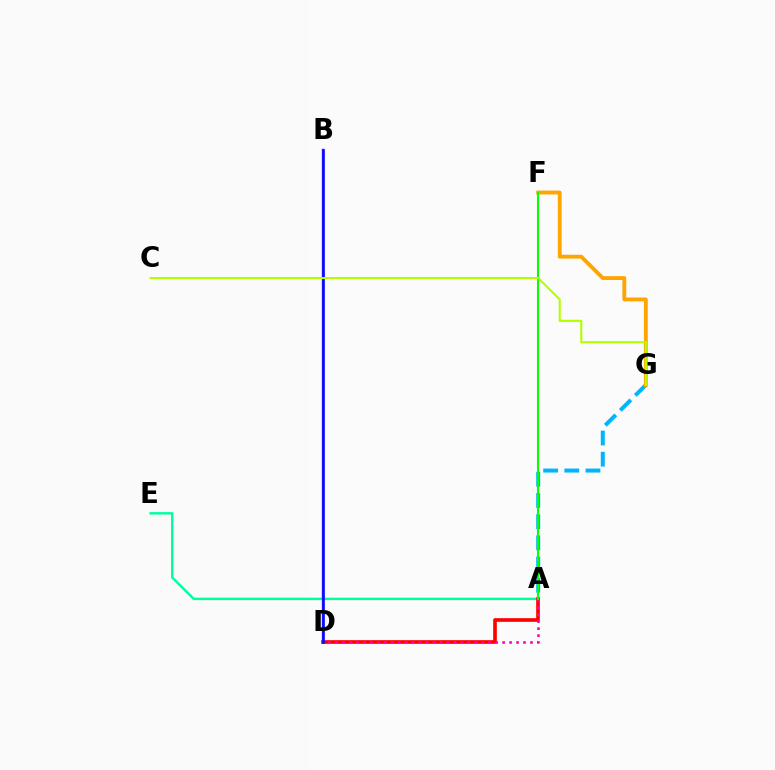{('A', 'E'): [{'color': '#00ff9d', 'line_style': 'solid', 'thickness': 1.76}], ('A', 'G'): [{'color': '#00b5ff', 'line_style': 'dashed', 'thickness': 2.88}], ('B', 'D'): [{'color': '#9b00ff', 'line_style': 'solid', 'thickness': 1.7}, {'color': '#0010ff', 'line_style': 'solid', 'thickness': 1.89}], ('F', 'G'): [{'color': '#ffa500', 'line_style': 'solid', 'thickness': 2.77}], ('A', 'D'): [{'color': '#ff0000', 'line_style': 'solid', 'thickness': 2.62}, {'color': '#ff00bd', 'line_style': 'dotted', 'thickness': 1.89}], ('A', 'F'): [{'color': '#08ff00', 'line_style': 'solid', 'thickness': 1.5}], ('C', 'G'): [{'color': '#b3ff00', 'line_style': 'solid', 'thickness': 1.51}]}